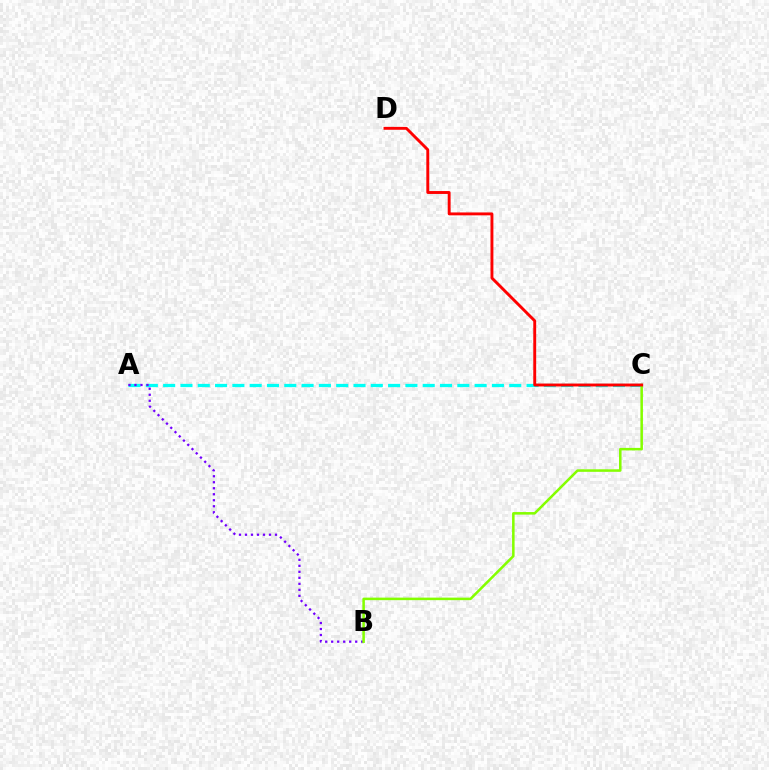{('A', 'C'): [{'color': '#00fff6', 'line_style': 'dashed', 'thickness': 2.35}], ('A', 'B'): [{'color': '#7200ff', 'line_style': 'dotted', 'thickness': 1.63}], ('B', 'C'): [{'color': '#84ff00', 'line_style': 'solid', 'thickness': 1.83}], ('C', 'D'): [{'color': '#ff0000', 'line_style': 'solid', 'thickness': 2.09}]}